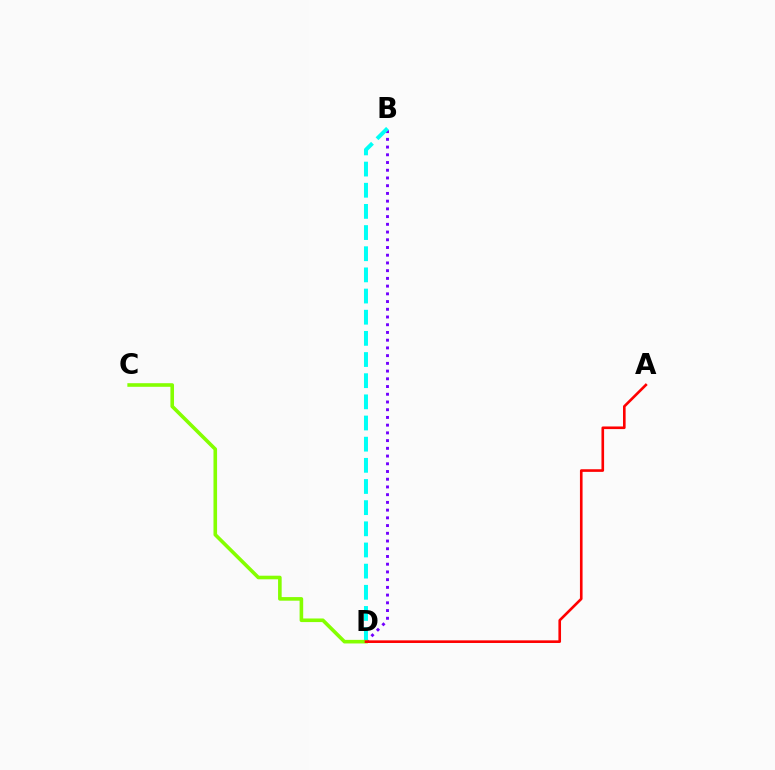{('B', 'D'): [{'color': '#7200ff', 'line_style': 'dotted', 'thickness': 2.1}, {'color': '#00fff6', 'line_style': 'dashed', 'thickness': 2.87}], ('C', 'D'): [{'color': '#84ff00', 'line_style': 'solid', 'thickness': 2.59}], ('A', 'D'): [{'color': '#ff0000', 'line_style': 'solid', 'thickness': 1.89}]}